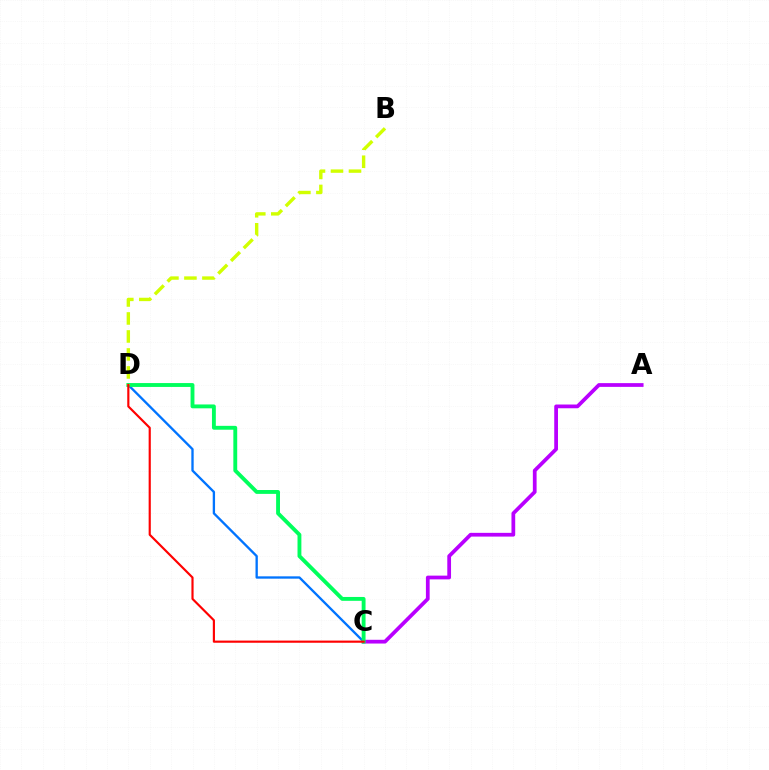{('A', 'C'): [{'color': '#b900ff', 'line_style': 'solid', 'thickness': 2.7}], ('C', 'D'): [{'color': '#0074ff', 'line_style': 'solid', 'thickness': 1.68}, {'color': '#00ff5c', 'line_style': 'solid', 'thickness': 2.78}, {'color': '#ff0000', 'line_style': 'solid', 'thickness': 1.55}], ('B', 'D'): [{'color': '#d1ff00', 'line_style': 'dashed', 'thickness': 2.44}]}